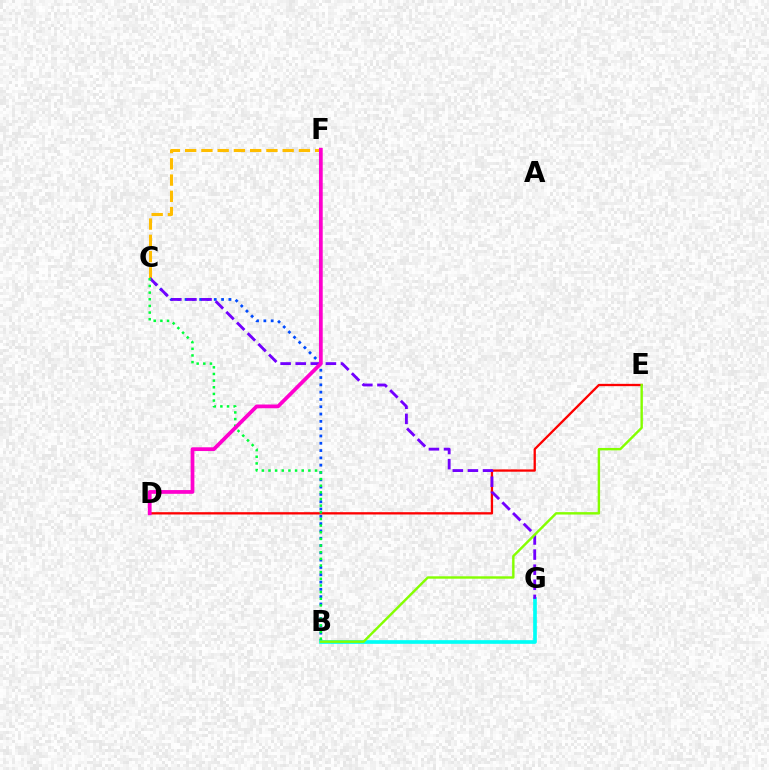{('B', 'C'): [{'color': '#004bff', 'line_style': 'dotted', 'thickness': 1.98}, {'color': '#00ff39', 'line_style': 'dotted', 'thickness': 1.81}], ('C', 'F'): [{'color': '#ffbd00', 'line_style': 'dashed', 'thickness': 2.21}], ('D', 'E'): [{'color': '#ff0000', 'line_style': 'solid', 'thickness': 1.66}], ('B', 'G'): [{'color': '#00fff6', 'line_style': 'solid', 'thickness': 2.65}], ('C', 'G'): [{'color': '#7200ff', 'line_style': 'dashed', 'thickness': 2.05}], ('B', 'E'): [{'color': '#84ff00', 'line_style': 'solid', 'thickness': 1.73}], ('D', 'F'): [{'color': '#ff00cf', 'line_style': 'solid', 'thickness': 2.7}]}